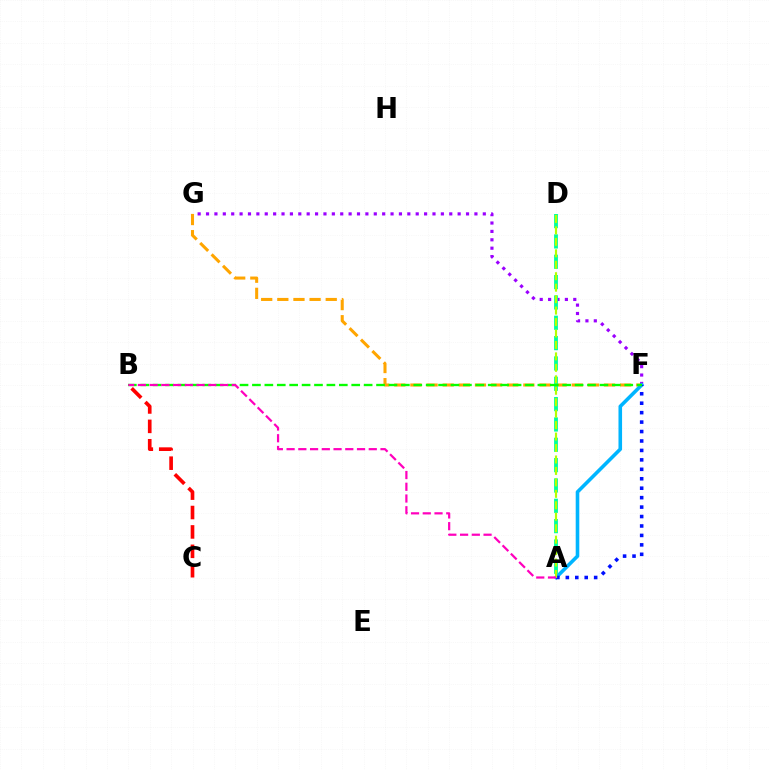{('F', 'G'): [{'color': '#ffa500', 'line_style': 'dashed', 'thickness': 2.19}, {'color': '#9b00ff', 'line_style': 'dotted', 'thickness': 2.28}], ('A', 'D'): [{'color': '#00ff9d', 'line_style': 'dashed', 'thickness': 2.76}, {'color': '#b3ff00', 'line_style': 'dashed', 'thickness': 1.56}], ('A', 'F'): [{'color': '#00b5ff', 'line_style': 'solid', 'thickness': 2.59}, {'color': '#0010ff', 'line_style': 'dotted', 'thickness': 2.57}], ('B', 'C'): [{'color': '#ff0000', 'line_style': 'dashed', 'thickness': 2.64}], ('B', 'F'): [{'color': '#08ff00', 'line_style': 'dashed', 'thickness': 1.69}], ('A', 'B'): [{'color': '#ff00bd', 'line_style': 'dashed', 'thickness': 1.59}]}